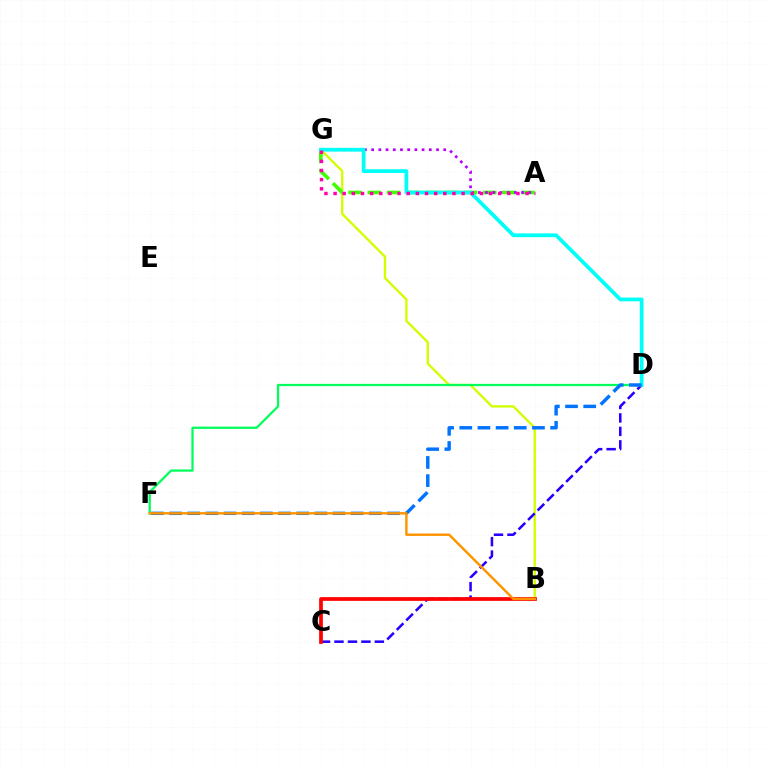{('B', 'G'): [{'color': '#d1ff00', 'line_style': 'solid', 'thickness': 1.69}], ('C', 'D'): [{'color': '#2500ff', 'line_style': 'dashed', 'thickness': 1.83}], ('B', 'C'): [{'color': '#ff0000', 'line_style': 'solid', 'thickness': 2.67}], ('A', 'G'): [{'color': '#3dff00', 'line_style': 'dashed', 'thickness': 2.62}, {'color': '#b900ff', 'line_style': 'dotted', 'thickness': 1.96}, {'color': '#ff00ac', 'line_style': 'dotted', 'thickness': 2.48}], ('D', 'F'): [{'color': '#00ff5c', 'line_style': 'solid', 'thickness': 1.62}, {'color': '#0074ff', 'line_style': 'dashed', 'thickness': 2.47}], ('D', 'G'): [{'color': '#00fff6', 'line_style': 'solid', 'thickness': 2.7}], ('B', 'F'): [{'color': '#ff9400', 'line_style': 'solid', 'thickness': 1.75}]}